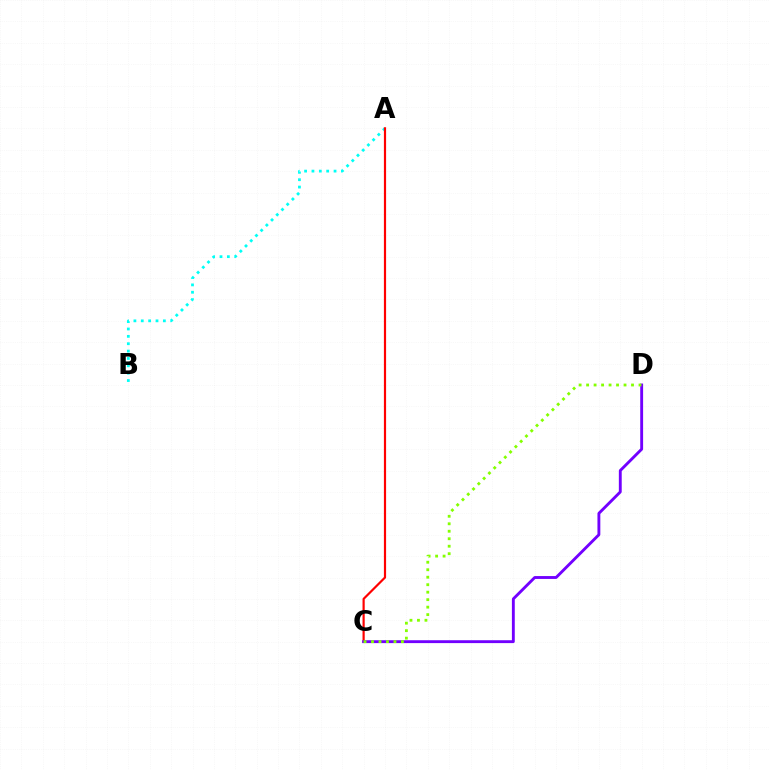{('A', 'B'): [{'color': '#00fff6', 'line_style': 'dotted', 'thickness': 2.0}], ('A', 'C'): [{'color': '#ff0000', 'line_style': 'solid', 'thickness': 1.57}], ('C', 'D'): [{'color': '#7200ff', 'line_style': 'solid', 'thickness': 2.07}, {'color': '#84ff00', 'line_style': 'dotted', 'thickness': 2.03}]}